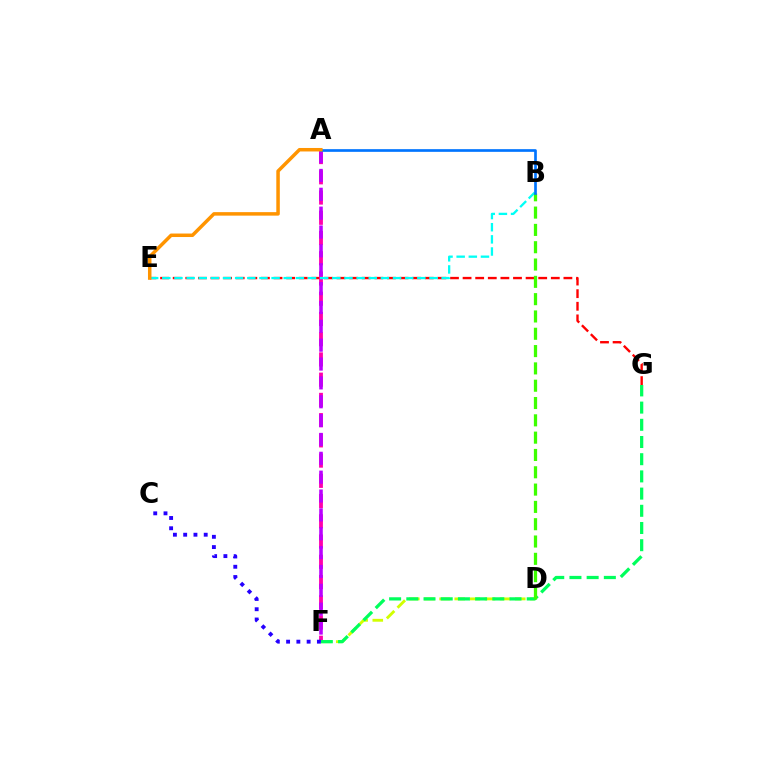{('D', 'F'): [{'color': '#d1ff00', 'line_style': 'dashed', 'thickness': 2.06}], ('E', 'G'): [{'color': '#ff0000', 'line_style': 'dashed', 'thickness': 1.71}], ('A', 'F'): [{'color': '#ff00ac', 'line_style': 'dashed', 'thickness': 2.75}, {'color': '#b900ff', 'line_style': 'dashed', 'thickness': 2.56}], ('B', 'E'): [{'color': '#00fff6', 'line_style': 'dashed', 'thickness': 1.65}], ('F', 'G'): [{'color': '#00ff5c', 'line_style': 'dashed', 'thickness': 2.34}], ('B', 'D'): [{'color': '#3dff00', 'line_style': 'dashed', 'thickness': 2.35}], ('C', 'F'): [{'color': '#2500ff', 'line_style': 'dotted', 'thickness': 2.79}], ('A', 'B'): [{'color': '#0074ff', 'line_style': 'solid', 'thickness': 1.93}], ('A', 'E'): [{'color': '#ff9400', 'line_style': 'solid', 'thickness': 2.52}]}